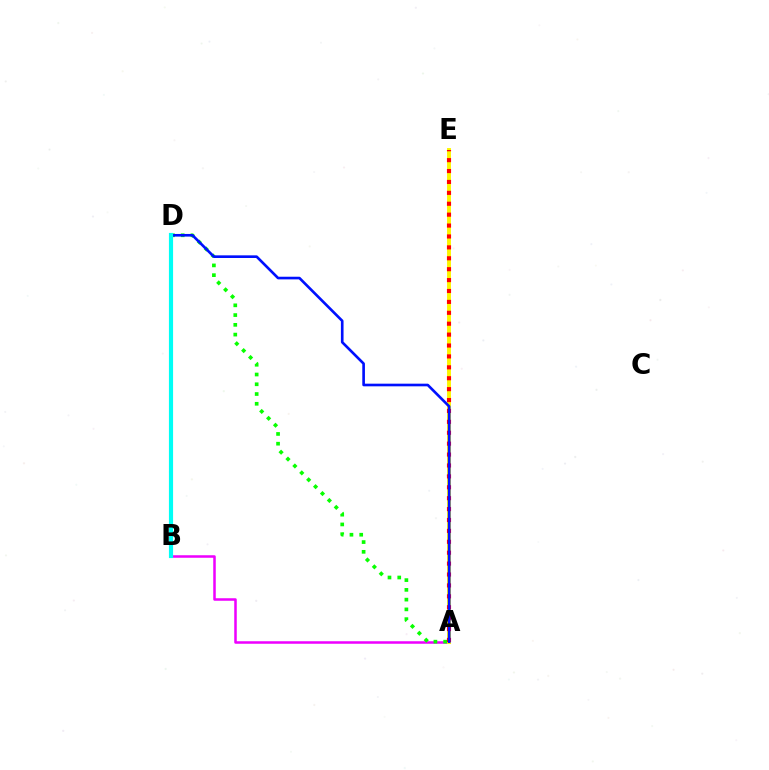{('A', 'B'): [{'color': '#ee00ff', 'line_style': 'solid', 'thickness': 1.82}], ('A', 'D'): [{'color': '#08ff00', 'line_style': 'dotted', 'thickness': 2.65}, {'color': '#0010ff', 'line_style': 'solid', 'thickness': 1.9}], ('A', 'E'): [{'color': '#fcf500', 'line_style': 'solid', 'thickness': 2.81}, {'color': '#ff0000', 'line_style': 'dotted', 'thickness': 2.96}], ('B', 'D'): [{'color': '#00fff6', 'line_style': 'solid', 'thickness': 2.99}]}